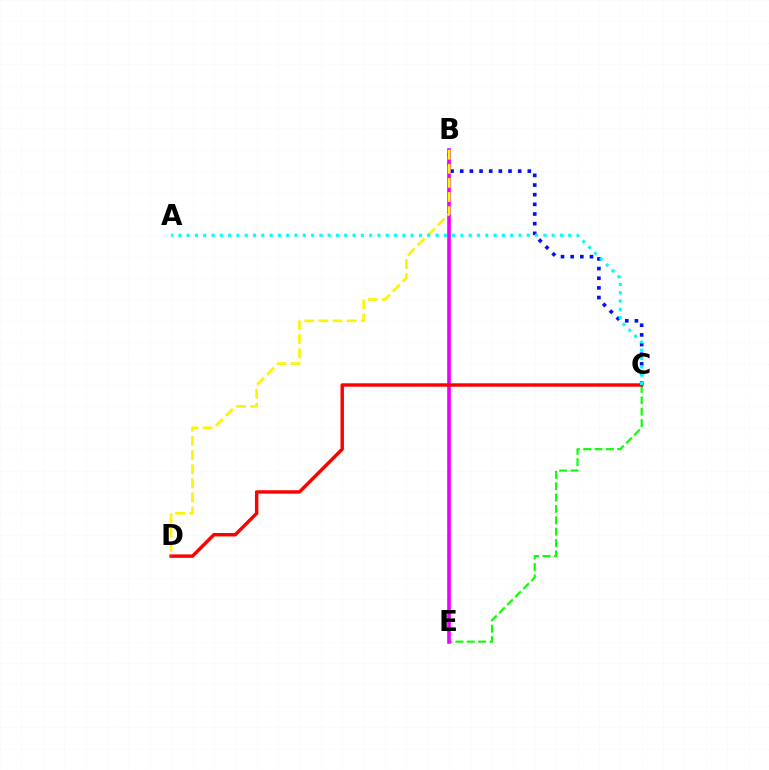{('B', 'C'): [{'color': '#0010ff', 'line_style': 'dotted', 'thickness': 2.62}], ('C', 'E'): [{'color': '#08ff00', 'line_style': 'dashed', 'thickness': 1.54}], ('B', 'E'): [{'color': '#ee00ff', 'line_style': 'solid', 'thickness': 2.61}], ('C', 'D'): [{'color': '#ff0000', 'line_style': 'solid', 'thickness': 2.47}], ('B', 'D'): [{'color': '#fcf500', 'line_style': 'dashed', 'thickness': 1.92}], ('A', 'C'): [{'color': '#00fff6', 'line_style': 'dotted', 'thickness': 2.25}]}